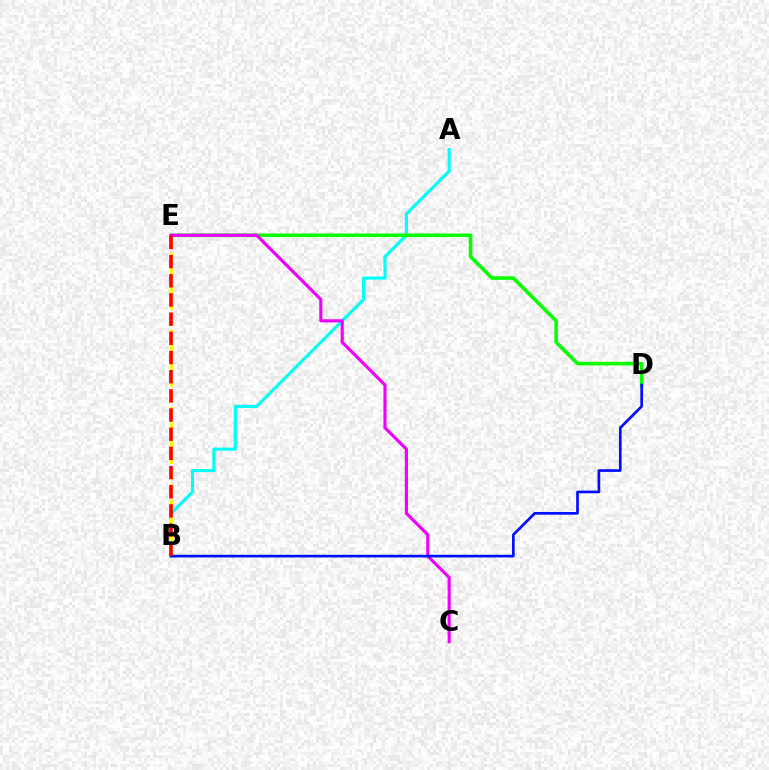{('A', 'B'): [{'color': '#00fff6', 'line_style': 'solid', 'thickness': 2.25}], ('B', 'E'): [{'color': '#fcf500', 'line_style': 'dashed', 'thickness': 2.09}, {'color': '#ff0000', 'line_style': 'dashed', 'thickness': 2.61}], ('D', 'E'): [{'color': '#08ff00', 'line_style': 'solid', 'thickness': 2.58}], ('C', 'E'): [{'color': '#ee00ff', 'line_style': 'solid', 'thickness': 2.26}], ('B', 'D'): [{'color': '#0010ff', 'line_style': 'solid', 'thickness': 1.94}]}